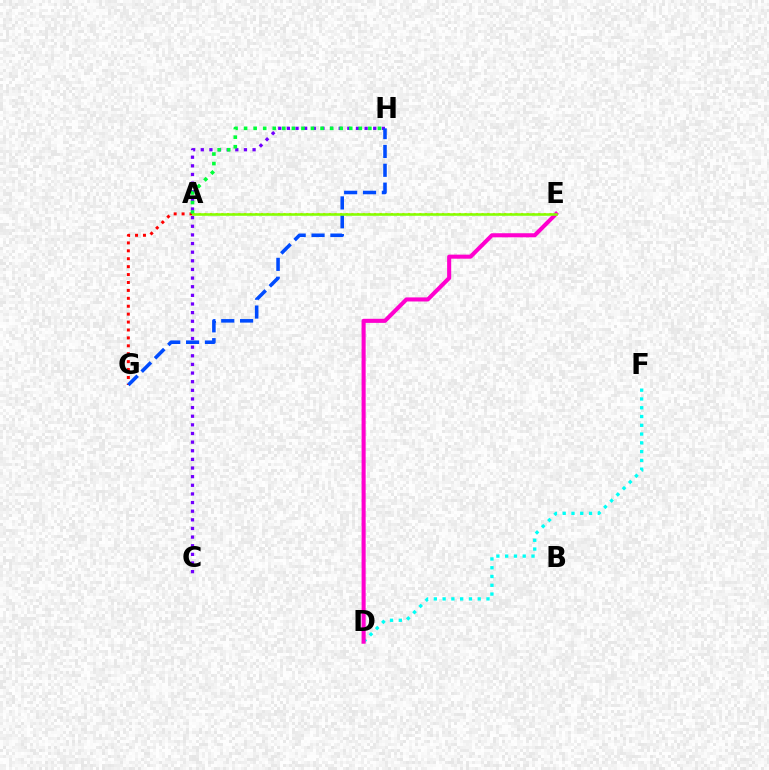{('A', 'E'): [{'color': '#ffbd00', 'line_style': 'dotted', 'thickness': 1.54}, {'color': '#84ff00', 'line_style': 'solid', 'thickness': 1.85}], ('D', 'F'): [{'color': '#00fff6', 'line_style': 'dotted', 'thickness': 2.39}], ('C', 'H'): [{'color': '#7200ff', 'line_style': 'dotted', 'thickness': 2.35}], ('A', 'G'): [{'color': '#ff0000', 'line_style': 'dotted', 'thickness': 2.15}], ('G', 'H'): [{'color': '#004bff', 'line_style': 'dashed', 'thickness': 2.56}], ('D', 'E'): [{'color': '#ff00cf', 'line_style': 'solid', 'thickness': 2.93}], ('A', 'H'): [{'color': '#00ff39', 'line_style': 'dotted', 'thickness': 2.6}]}